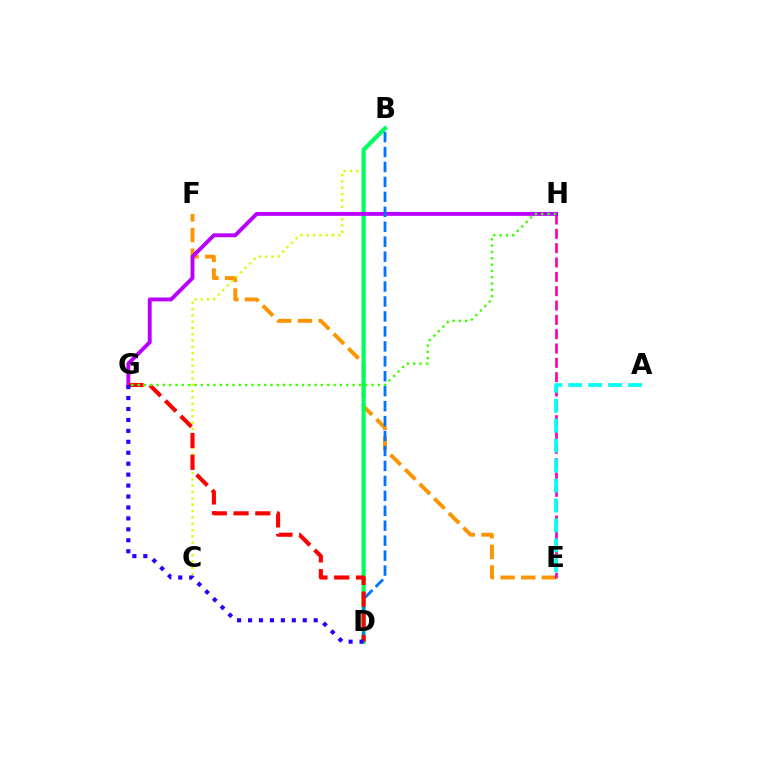{('E', 'F'): [{'color': '#ff9400', 'line_style': 'dashed', 'thickness': 2.8}], ('B', 'C'): [{'color': '#d1ff00', 'line_style': 'dotted', 'thickness': 1.71}], ('E', 'H'): [{'color': '#ff00ac', 'line_style': 'dashed', 'thickness': 1.95}], ('B', 'D'): [{'color': '#00ff5c', 'line_style': 'solid', 'thickness': 3.0}, {'color': '#0074ff', 'line_style': 'dashed', 'thickness': 2.03}], ('G', 'H'): [{'color': '#b900ff', 'line_style': 'solid', 'thickness': 2.8}, {'color': '#3dff00', 'line_style': 'dotted', 'thickness': 1.72}], ('D', 'G'): [{'color': '#ff0000', 'line_style': 'dashed', 'thickness': 2.96}, {'color': '#2500ff', 'line_style': 'dotted', 'thickness': 2.97}], ('A', 'E'): [{'color': '#00fff6', 'line_style': 'dashed', 'thickness': 2.71}]}